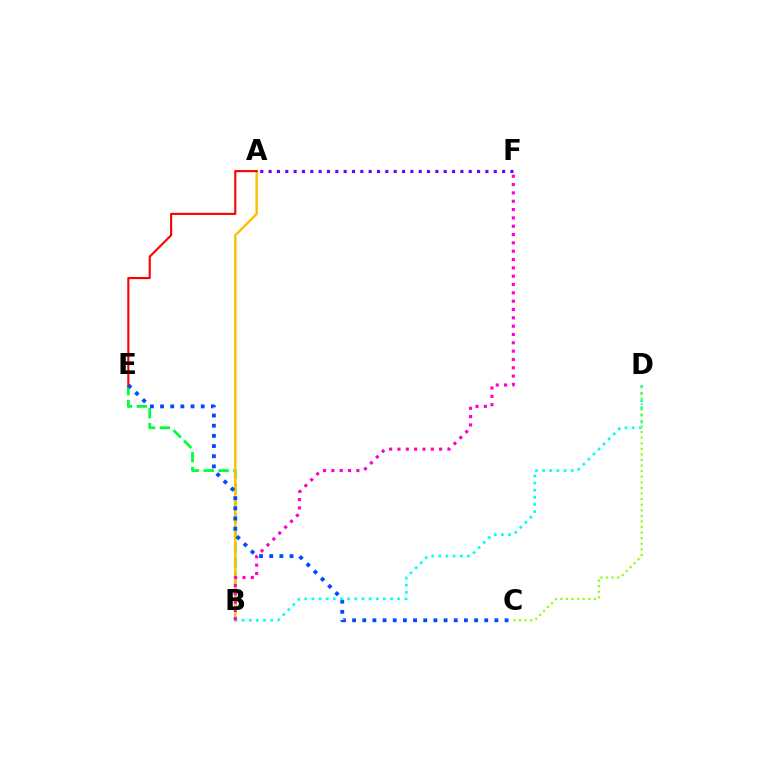{('B', 'E'): [{'color': '#00ff39', 'line_style': 'dashed', 'thickness': 2.01}], ('A', 'B'): [{'color': '#ffbd00', 'line_style': 'solid', 'thickness': 1.73}], ('A', 'F'): [{'color': '#7200ff', 'line_style': 'dotted', 'thickness': 2.27}], ('C', 'E'): [{'color': '#004bff', 'line_style': 'dotted', 'thickness': 2.76}], ('B', 'D'): [{'color': '#00fff6', 'line_style': 'dotted', 'thickness': 1.94}], ('B', 'F'): [{'color': '#ff00cf', 'line_style': 'dotted', 'thickness': 2.26}], ('C', 'D'): [{'color': '#84ff00', 'line_style': 'dotted', 'thickness': 1.52}], ('A', 'E'): [{'color': '#ff0000', 'line_style': 'solid', 'thickness': 1.53}]}